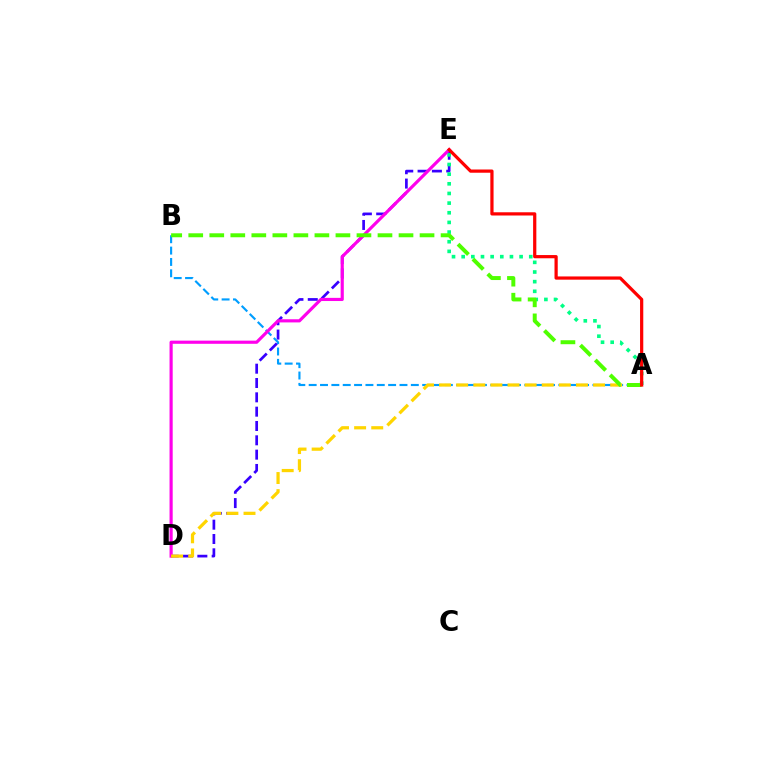{('D', 'E'): [{'color': '#3700ff', 'line_style': 'dashed', 'thickness': 1.95}, {'color': '#ff00ed', 'line_style': 'solid', 'thickness': 2.28}], ('A', 'E'): [{'color': '#00ff86', 'line_style': 'dotted', 'thickness': 2.62}, {'color': '#ff0000', 'line_style': 'solid', 'thickness': 2.32}], ('A', 'B'): [{'color': '#009eff', 'line_style': 'dashed', 'thickness': 1.54}, {'color': '#4fff00', 'line_style': 'dashed', 'thickness': 2.86}], ('A', 'D'): [{'color': '#ffd500', 'line_style': 'dashed', 'thickness': 2.32}]}